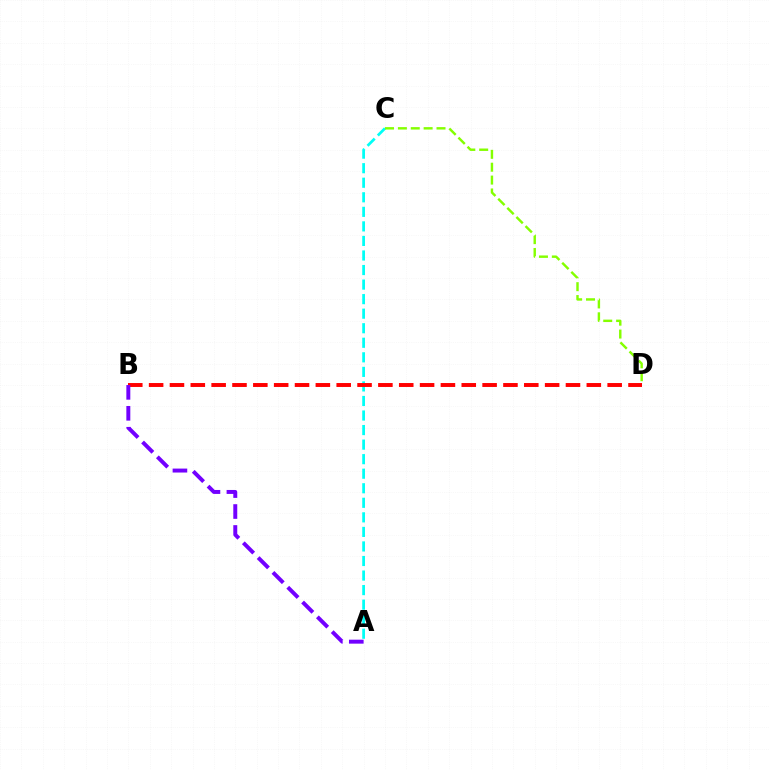{('A', 'C'): [{'color': '#00fff6', 'line_style': 'dashed', 'thickness': 1.98}], ('C', 'D'): [{'color': '#84ff00', 'line_style': 'dashed', 'thickness': 1.75}], ('B', 'D'): [{'color': '#ff0000', 'line_style': 'dashed', 'thickness': 2.83}], ('A', 'B'): [{'color': '#7200ff', 'line_style': 'dashed', 'thickness': 2.85}]}